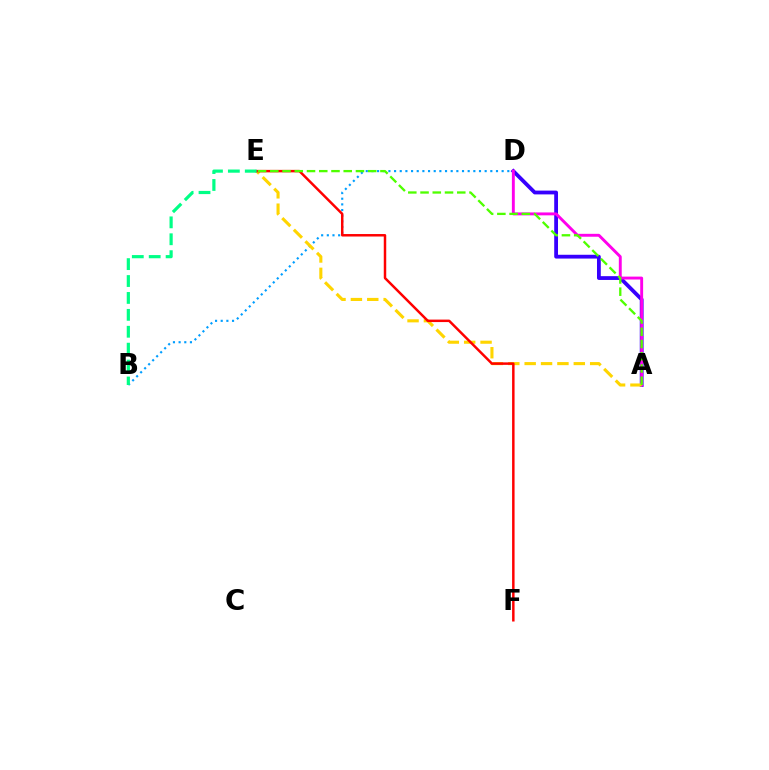{('B', 'D'): [{'color': '#009eff', 'line_style': 'dotted', 'thickness': 1.54}], ('A', 'D'): [{'color': '#3700ff', 'line_style': 'solid', 'thickness': 2.73}, {'color': '#ff00ed', 'line_style': 'solid', 'thickness': 2.09}], ('A', 'E'): [{'color': '#ffd500', 'line_style': 'dashed', 'thickness': 2.22}, {'color': '#4fff00', 'line_style': 'dashed', 'thickness': 1.66}], ('E', 'F'): [{'color': '#ff0000', 'line_style': 'solid', 'thickness': 1.78}], ('B', 'E'): [{'color': '#00ff86', 'line_style': 'dashed', 'thickness': 2.3}]}